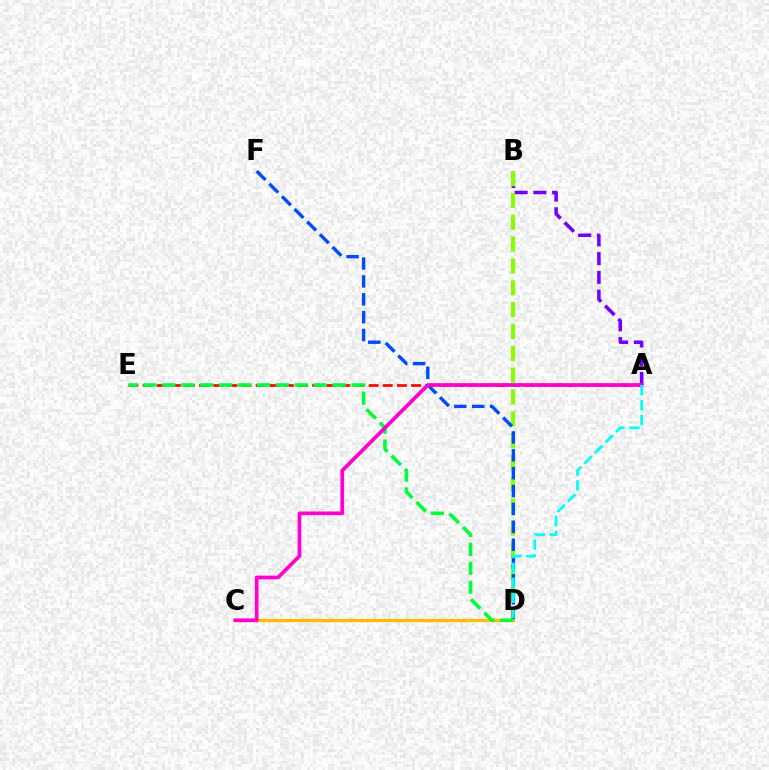{('A', 'B'): [{'color': '#7200ff', 'line_style': 'dashed', 'thickness': 2.55}], ('A', 'E'): [{'color': '#ff0000', 'line_style': 'dashed', 'thickness': 1.92}], ('B', 'D'): [{'color': '#84ff00', 'line_style': 'dashed', 'thickness': 2.97}], ('D', 'F'): [{'color': '#004bff', 'line_style': 'dashed', 'thickness': 2.43}], ('C', 'D'): [{'color': '#ffbd00', 'line_style': 'solid', 'thickness': 2.37}], ('D', 'E'): [{'color': '#00ff39', 'line_style': 'dashed', 'thickness': 2.57}], ('A', 'C'): [{'color': '#ff00cf', 'line_style': 'solid', 'thickness': 2.66}], ('A', 'D'): [{'color': '#00fff6', 'line_style': 'dashed', 'thickness': 2.03}]}